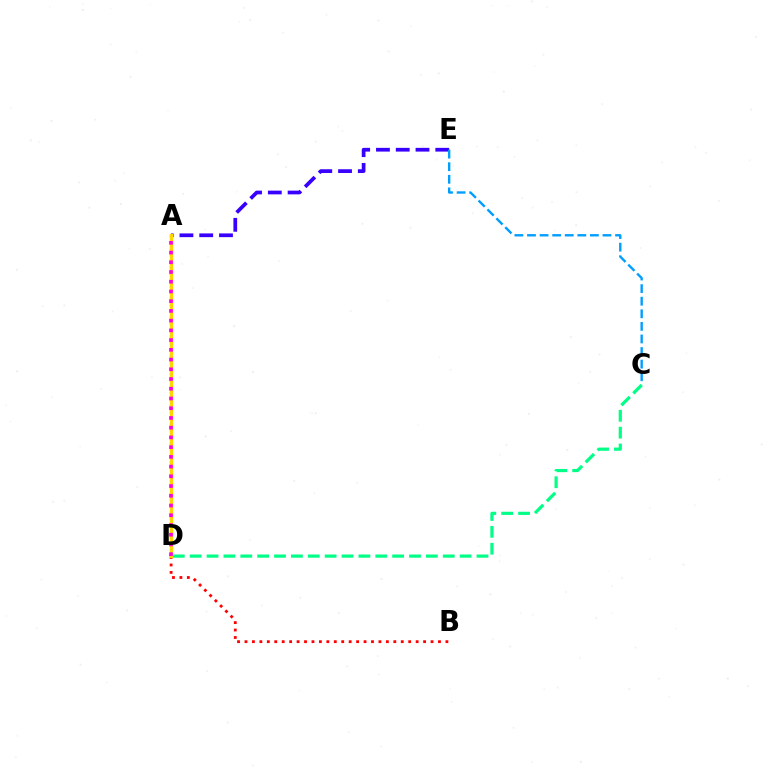{('B', 'D'): [{'color': '#ff0000', 'line_style': 'dotted', 'thickness': 2.02}], ('A', 'E'): [{'color': '#3700ff', 'line_style': 'dashed', 'thickness': 2.69}], ('A', 'D'): [{'color': '#4fff00', 'line_style': 'dotted', 'thickness': 1.71}, {'color': '#ffd500', 'line_style': 'solid', 'thickness': 2.41}, {'color': '#ff00ed', 'line_style': 'dotted', 'thickness': 2.64}], ('C', 'D'): [{'color': '#00ff86', 'line_style': 'dashed', 'thickness': 2.29}], ('C', 'E'): [{'color': '#009eff', 'line_style': 'dashed', 'thickness': 1.71}]}